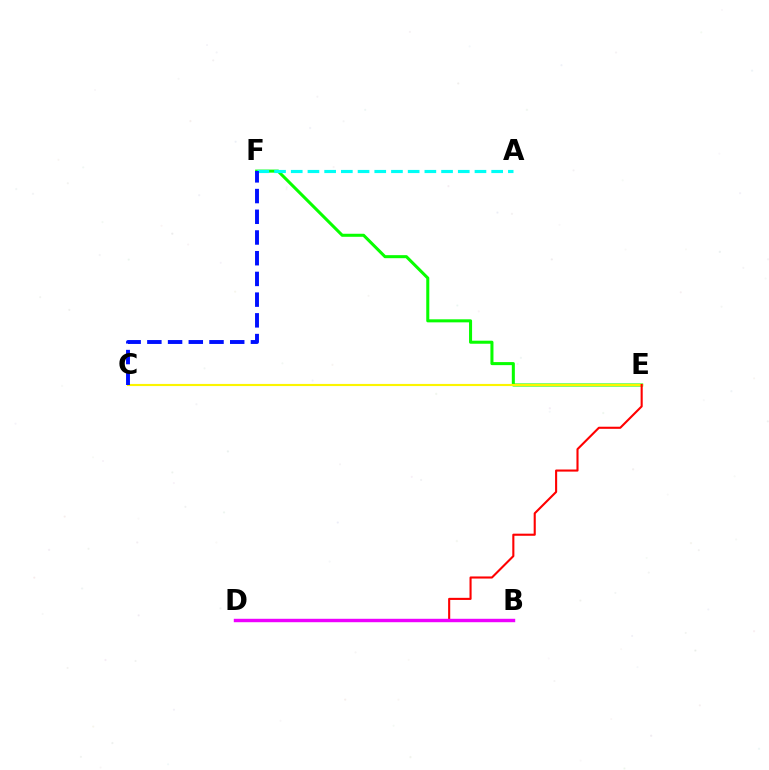{('E', 'F'): [{'color': '#08ff00', 'line_style': 'solid', 'thickness': 2.19}], ('C', 'E'): [{'color': '#fcf500', 'line_style': 'solid', 'thickness': 1.54}], ('D', 'E'): [{'color': '#ff0000', 'line_style': 'solid', 'thickness': 1.51}], ('A', 'F'): [{'color': '#00fff6', 'line_style': 'dashed', 'thickness': 2.27}], ('C', 'F'): [{'color': '#0010ff', 'line_style': 'dashed', 'thickness': 2.81}], ('B', 'D'): [{'color': '#ee00ff', 'line_style': 'solid', 'thickness': 2.47}]}